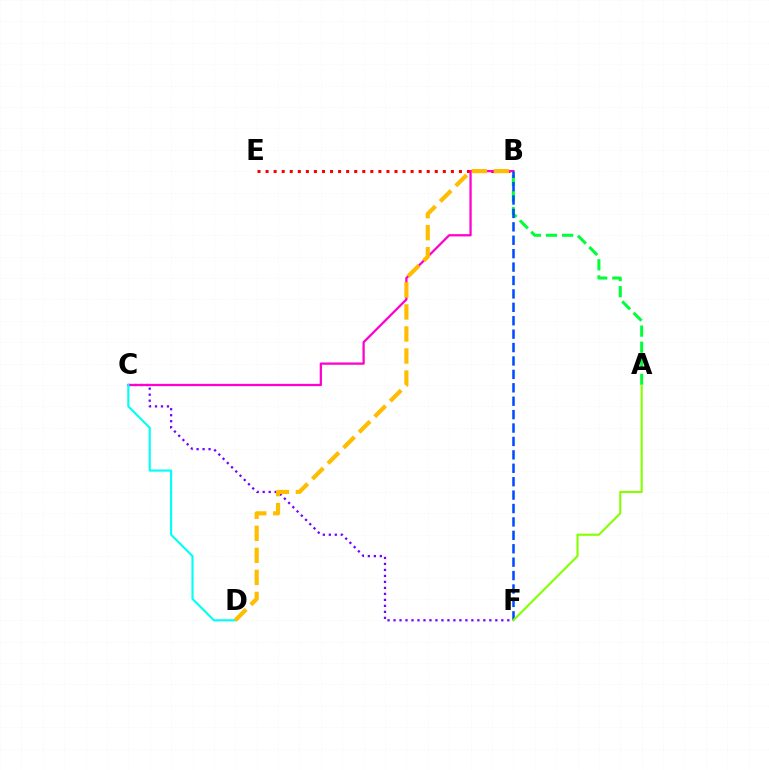{('C', 'F'): [{'color': '#7200ff', 'line_style': 'dotted', 'thickness': 1.63}], ('B', 'E'): [{'color': '#ff0000', 'line_style': 'dotted', 'thickness': 2.19}], ('B', 'C'): [{'color': '#ff00cf', 'line_style': 'solid', 'thickness': 1.63}], ('A', 'B'): [{'color': '#00ff39', 'line_style': 'dashed', 'thickness': 2.19}], ('B', 'F'): [{'color': '#004bff', 'line_style': 'dashed', 'thickness': 1.82}], ('C', 'D'): [{'color': '#00fff6', 'line_style': 'solid', 'thickness': 1.53}], ('A', 'F'): [{'color': '#84ff00', 'line_style': 'solid', 'thickness': 1.51}], ('B', 'D'): [{'color': '#ffbd00', 'line_style': 'dashed', 'thickness': 2.99}]}